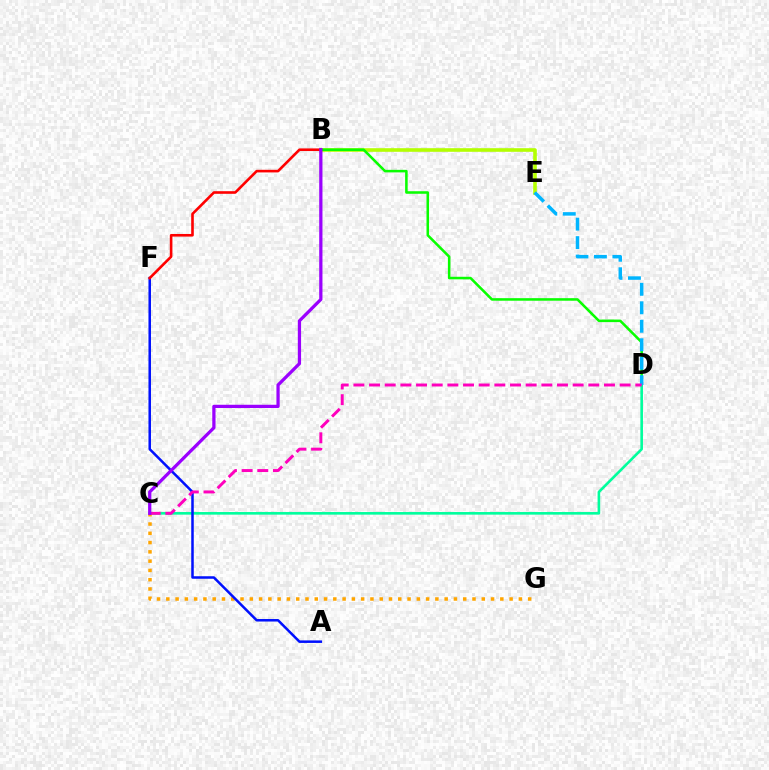{('B', 'E'): [{'color': '#b3ff00', 'line_style': 'solid', 'thickness': 2.6}], ('B', 'D'): [{'color': '#08ff00', 'line_style': 'solid', 'thickness': 1.84}], ('C', 'D'): [{'color': '#00ff9d', 'line_style': 'solid', 'thickness': 1.88}, {'color': '#ff00bd', 'line_style': 'dashed', 'thickness': 2.13}], ('C', 'G'): [{'color': '#ffa500', 'line_style': 'dotted', 'thickness': 2.52}], ('D', 'E'): [{'color': '#00b5ff', 'line_style': 'dashed', 'thickness': 2.51}], ('A', 'F'): [{'color': '#0010ff', 'line_style': 'solid', 'thickness': 1.81}], ('B', 'F'): [{'color': '#ff0000', 'line_style': 'solid', 'thickness': 1.88}], ('B', 'C'): [{'color': '#9b00ff', 'line_style': 'solid', 'thickness': 2.34}]}